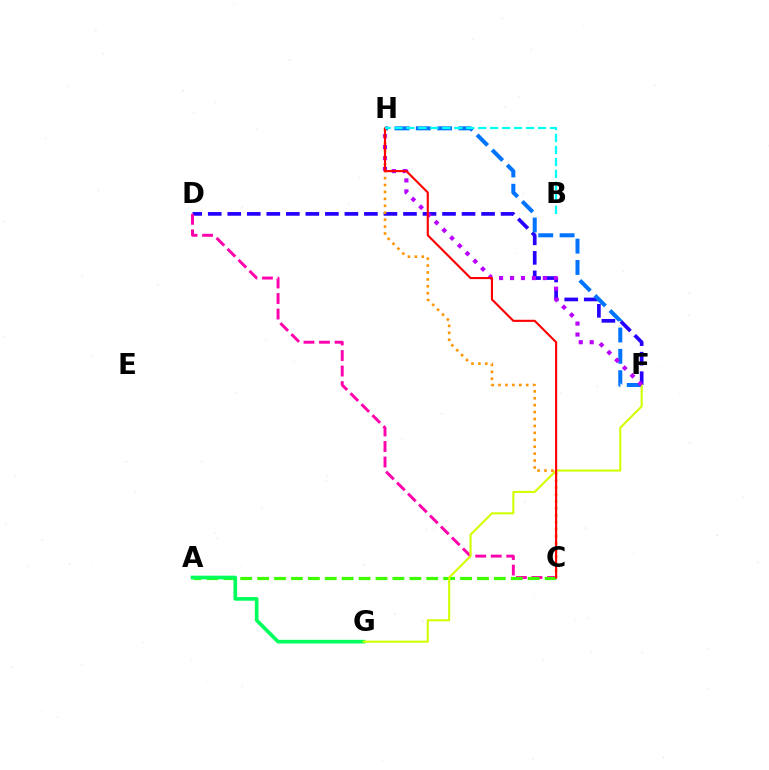{('D', 'F'): [{'color': '#2500ff', 'line_style': 'dashed', 'thickness': 2.65}], ('C', 'D'): [{'color': '#ff00ac', 'line_style': 'dashed', 'thickness': 2.11}], ('A', 'C'): [{'color': '#3dff00', 'line_style': 'dashed', 'thickness': 2.3}], ('F', 'H'): [{'color': '#0074ff', 'line_style': 'dashed', 'thickness': 2.9}, {'color': '#b900ff', 'line_style': 'dotted', 'thickness': 2.97}], ('A', 'G'): [{'color': '#00ff5c', 'line_style': 'solid', 'thickness': 2.63}], ('F', 'G'): [{'color': '#d1ff00', 'line_style': 'solid', 'thickness': 1.5}], ('C', 'H'): [{'color': '#ff9400', 'line_style': 'dotted', 'thickness': 1.88}, {'color': '#ff0000', 'line_style': 'solid', 'thickness': 1.53}], ('B', 'H'): [{'color': '#00fff6', 'line_style': 'dashed', 'thickness': 1.63}]}